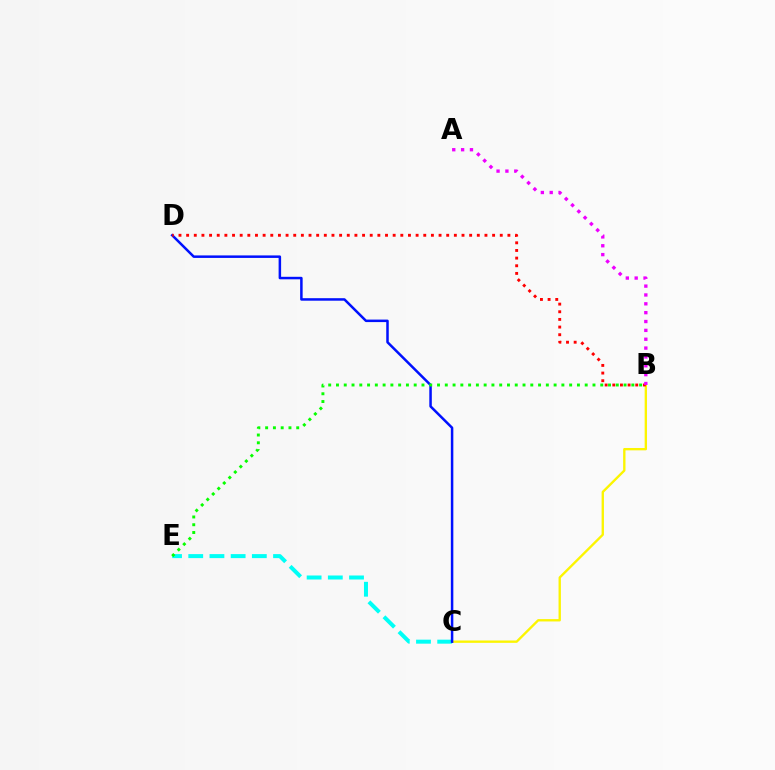{('B', 'C'): [{'color': '#fcf500', 'line_style': 'solid', 'thickness': 1.69}], ('C', 'E'): [{'color': '#00fff6', 'line_style': 'dashed', 'thickness': 2.88}], ('C', 'D'): [{'color': '#0010ff', 'line_style': 'solid', 'thickness': 1.8}], ('B', 'D'): [{'color': '#ff0000', 'line_style': 'dotted', 'thickness': 2.08}], ('B', 'E'): [{'color': '#08ff00', 'line_style': 'dotted', 'thickness': 2.11}], ('A', 'B'): [{'color': '#ee00ff', 'line_style': 'dotted', 'thickness': 2.41}]}